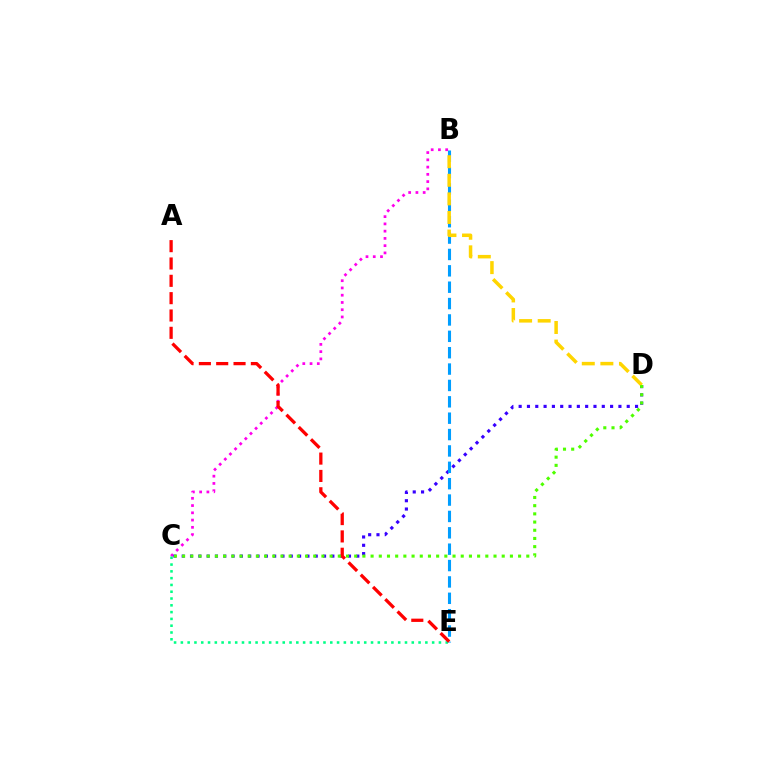{('B', 'C'): [{'color': '#ff00ed', 'line_style': 'dotted', 'thickness': 1.97}], ('C', 'D'): [{'color': '#3700ff', 'line_style': 'dotted', 'thickness': 2.26}, {'color': '#4fff00', 'line_style': 'dotted', 'thickness': 2.23}], ('C', 'E'): [{'color': '#00ff86', 'line_style': 'dotted', 'thickness': 1.85}], ('B', 'E'): [{'color': '#009eff', 'line_style': 'dashed', 'thickness': 2.22}], ('A', 'E'): [{'color': '#ff0000', 'line_style': 'dashed', 'thickness': 2.36}], ('B', 'D'): [{'color': '#ffd500', 'line_style': 'dashed', 'thickness': 2.52}]}